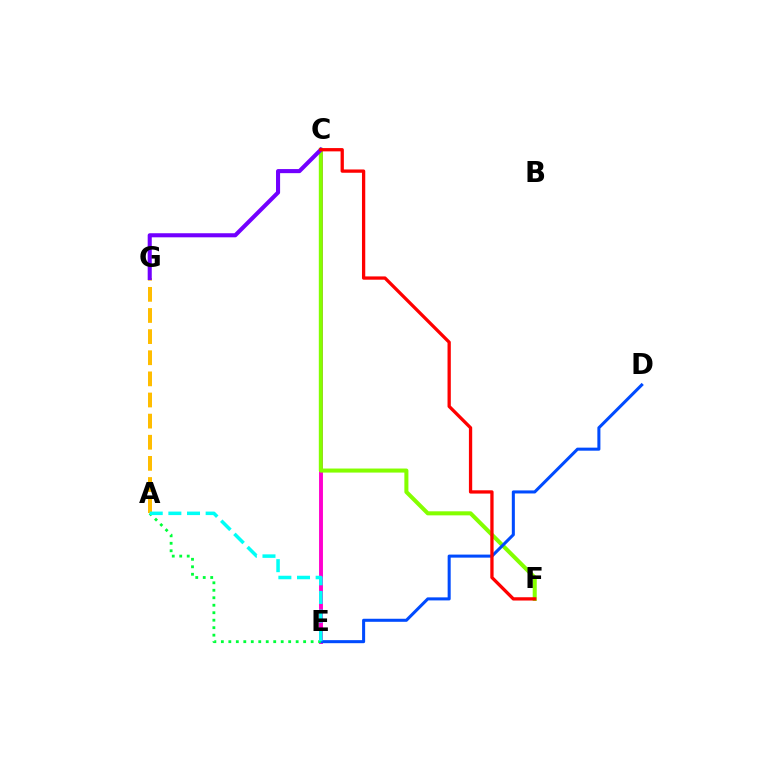{('C', 'E'): [{'color': '#ff00cf', 'line_style': 'solid', 'thickness': 2.81}], ('A', 'G'): [{'color': '#ffbd00', 'line_style': 'dashed', 'thickness': 2.87}], ('C', 'F'): [{'color': '#84ff00', 'line_style': 'solid', 'thickness': 2.91}, {'color': '#ff0000', 'line_style': 'solid', 'thickness': 2.37}], ('C', 'G'): [{'color': '#7200ff', 'line_style': 'solid', 'thickness': 2.94}], ('D', 'E'): [{'color': '#004bff', 'line_style': 'solid', 'thickness': 2.19}], ('A', 'E'): [{'color': '#00ff39', 'line_style': 'dotted', 'thickness': 2.03}, {'color': '#00fff6', 'line_style': 'dashed', 'thickness': 2.53}]}